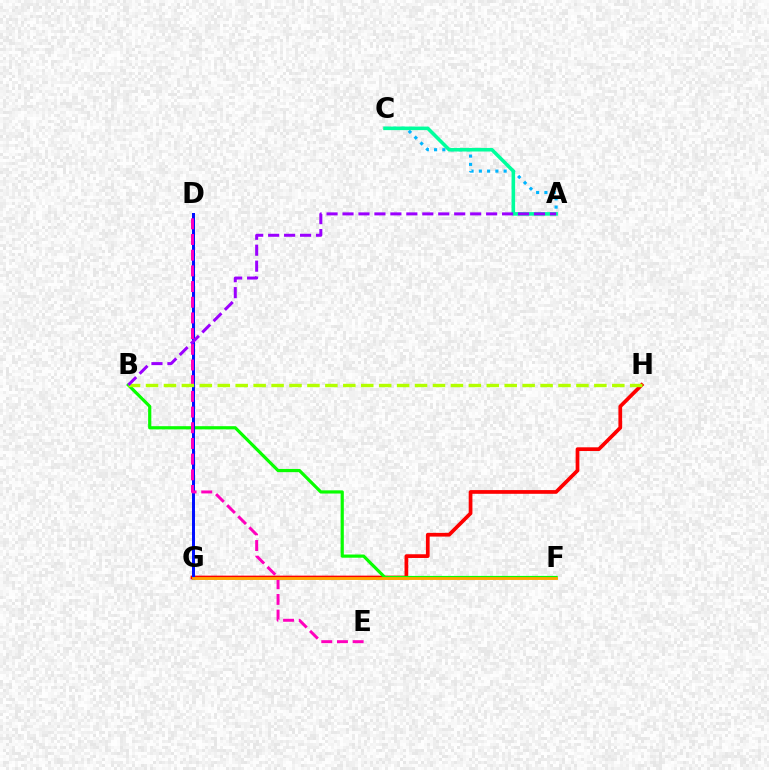{('G', 'H'): [{'color': '#ff0000', 'line_style': 'solid', 'thickness': 2.68}], ('A', 'C'): [{'color': '#00b5ff', 'line_style': 'dotted', 'thickness': 2.25}, {'color': '#00ff9d', 'line_style': 'solid', 'thickness': 2.57}], ('B', 'F'): [{'color': '#08ff00', 'line_style': 'solid', 'thickness': 2.3}], ('D', 'G'): [{'color': '#0010ff', 'line_style': 'solid', 'thickness': 2.15}], ('D', 'E'): [{'color': '#ff00bd', 'line_style': 'dashed', 'thickness': 2.13}], ('B', 'H'): [{'color': '#b3ff00', 'line_style': 'dashed', 'thickness': 2.44}], ('A', 'B'): [{'color': '#9b00ff', 'line_style': 'dashed', 'thickness': 2.17}], ('F', 'G'): [{'color': '#ffa500', 'line_style': 'solid', 'thickness': 2.06}]}